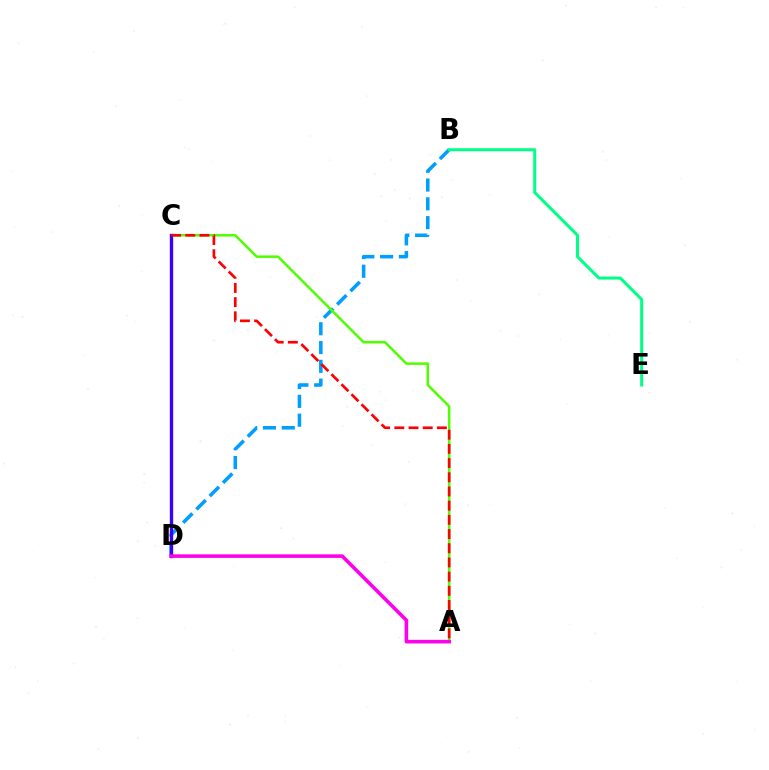{('C', 'D'): [{'color': '#ffd500', 'line_style': 'dotted', 'thickness': 2.16}, {'color': '#3700ff', 'line_style': 'solid', 'thickness': 2.41}], ('B', 'D'): [{'color': '#009eff', 'line_style': 'dashed', 'thickness': 2.55}], ('A', 'C'): [{'color': '#4fff00', 'line_style': 'solid', 'thickness': 1.81}, {'color': '#ff0000', 'line_style': 'dashed', 'thickness': 1.93}], ('A', 'D'): [{'color': '#ff00ed', 'line_style': 'solid', 'thickness': 2.58}], ('B', 'E'): [{'color': '#00ff86', 'line_style': 'solid', 'thickness': 2.17}]}